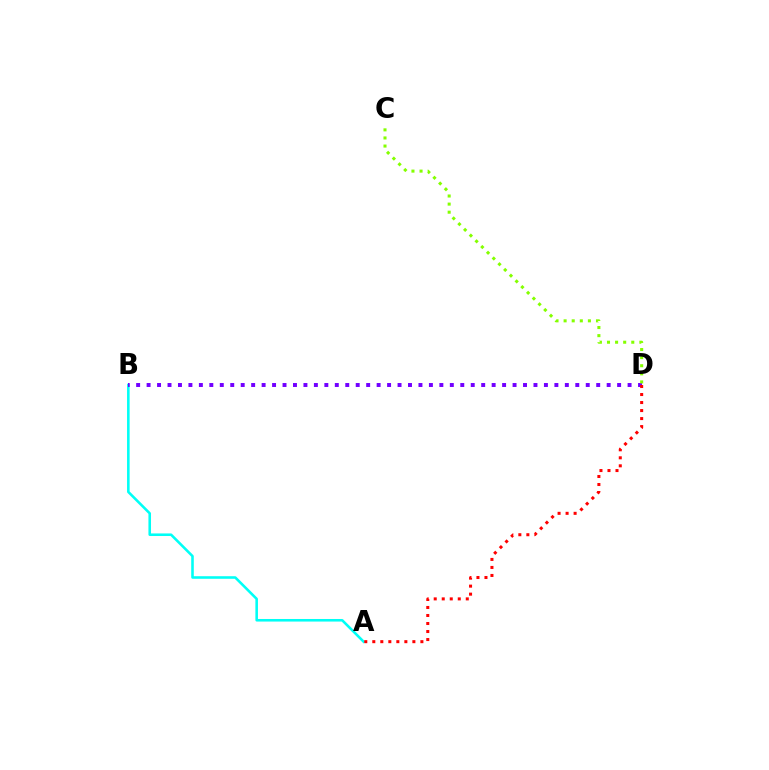{('A', 'B'): [{'color': '#00fff6', 'line_style': 'solid', 'thickness': 1.86}], ('B', 'D'): [{'color': '#7200ff', 'line_style': 'dotted', 'thickness': 2.84}], ('C', 'D'): [{'color': '#84ff00', 'line_style': 'dotted', 'thickness': 2.2}], ('A', 'D'): [{'color': '#ff0000', 'line_style': 'dotted', 'thickness': 2.18}]}